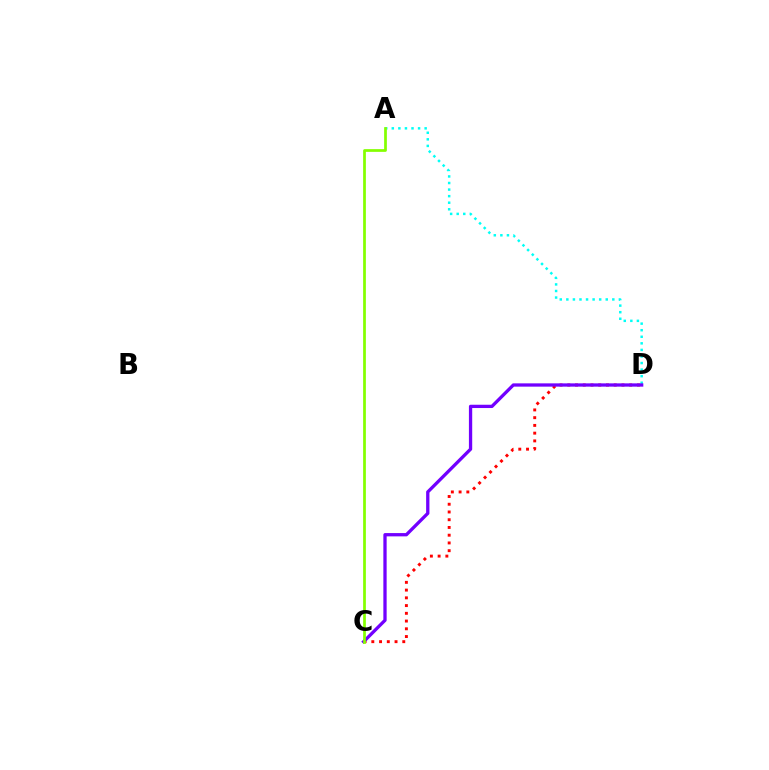{('A', 'D'): [{'color': '#00fff6', 'line_style': 'dotted', 'thickness': 1.78}], ('C', 'D'): [{'color': '#ff0000', 'line_style': 'dotted', 'thickness': 2.1}, {'color': '#7200ff', 'line_style': 'solid', 'thickness': 2.37}], ('A', 'C'): [{'color': '#84ff00', 'line_style': 'solid', 'thickness': 1.96}]}